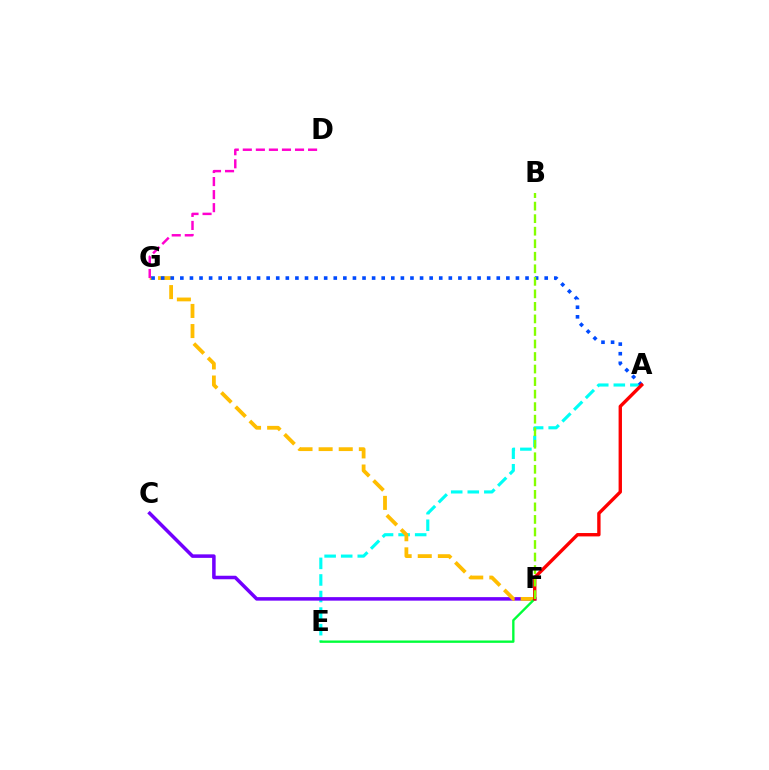{('A', 'E'): [{'color': '#00fff6', 'line_style': 'dashed', 'thickness': 2.25}], ('C', 'F'): [{'color': '#7200ff', 'line_style': 'solid', 'thickness': 2.53}], ('F', 'G'): [{'color': '#ffbd00', 'line_style': 'dashed', 'thickness': 2.73}], ('A', 'G'): [{'color': '#004bff', 'line_style': 'dotted', 'thickness': 2.61}], ('E', 'F'): [{'color': '#00ff39', 'line_style': 'solid', 'thickness': 1.7}], ('D', 'G'): [{'color': '#ff00cf', 'line_style': 'dashed', 'thickness': 1.77}], ('A', 'F'): [{'color': '#ff0000', 'line_style': 'solid', 'thickness': 2.42}], ('B', 'F'): [{'color': '#84ff00', 'line_style': 'dashed', 'thickness': 1.7}]}